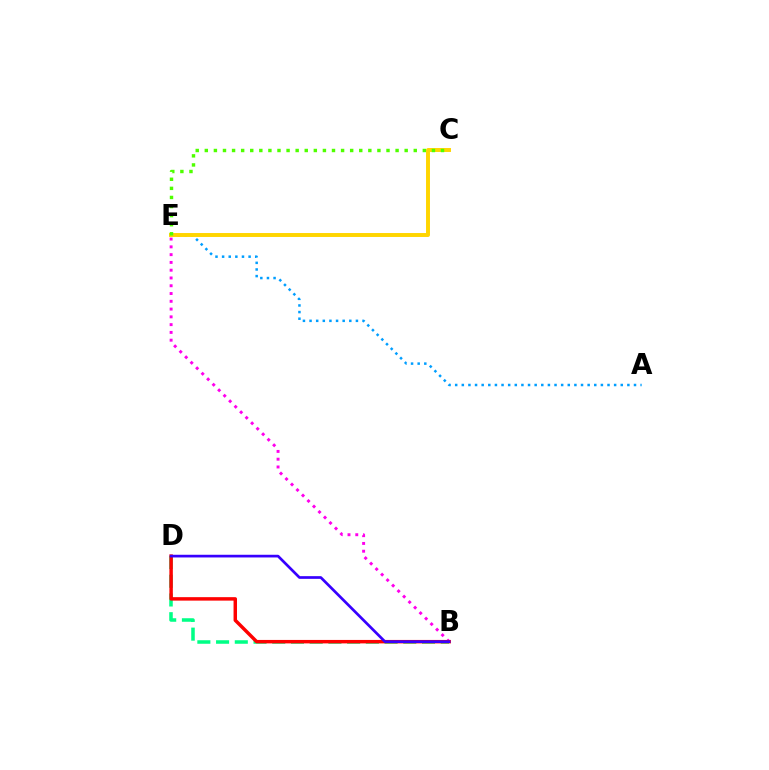{('A', 'E'): [{'color': '#009eff', 'line_style': 'dotted', 'thickness': 1.8}], ('C', 'E'): [{'color': '#ffd500', 'line_style': 'solid', 'thickness': 2.84}, {'color': '#4fff00', 'line_style': 'dotted', 'thickness': 2.47}], ('B', 'D'): [{'color': '#00ff86', 'line_style': 'dashed', 'thickness': 2.54}, {'color': '#ff0000', 'line_style': 'solid', 'thickness': 2.49}, {'color': '#3700ff', 'line_style': 'solid', 'thickness': 1.94}], ('B', 'E'): [{'color': '#ff00ed', 'line_style': 'dotted', 'thickness': 2.11}]}